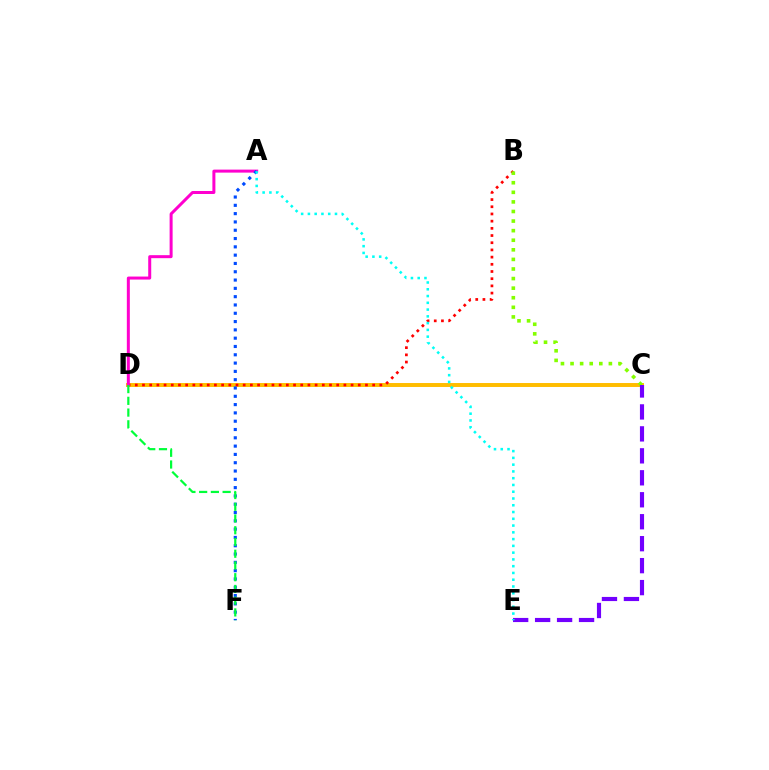{('C', 'D'): [{'color': '#ffbd00', 'line_style': 'solid', 'thickness': 2.84}], ('B', 'D'): [{'color': '#ff0000', 'line_style': 'dotted', 'thickness': 1.95}], ('B', 'C'): [{'color': '#84ff00', 'line_style': 'dotted', 'thickness': 2.6}], ('A', 'D'): [{'color': '#ff00cf', 'line_style': 'solid', 'thickness': 2.16}], ('A', 'F'): [{'color': '#004bff', 'line_style': 'dotted', 'thickness': 2.26}], ('D', 'F'): [{'color': '#00ff39', 'line_style': 'dashed', 'thickness': 1.59}], ('C', 'E'): [{'color': '#7200ff', 'line_style': 'dashed', 'thickness': 2.98}], ('A', 'E'): [{'color': '#00fff6', 'line_style': 'dotted', 'thickness': 1.84}]}